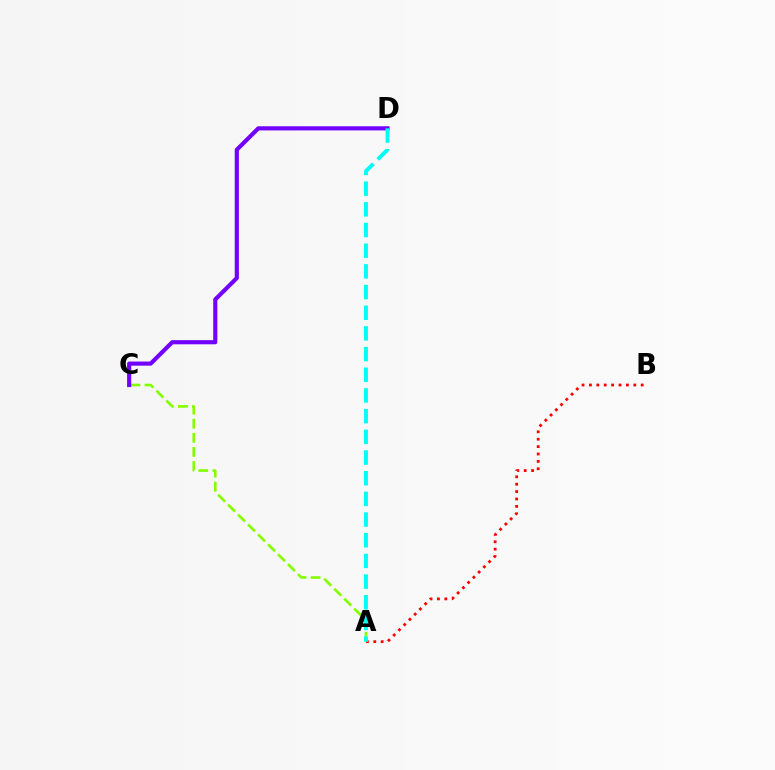{('A', 'B'): [{'color': '#ff0000', 'line_style': 'dotted', 'thickness': 2.01}], ('A', 'C'): [{'color': '#84ff00', 'line_style': 'dashed', 'thickness': 1.91}], ('C', 'D'): [{'color': '#7200ff', 'line_style': 'solid', 'thickness': 2.98}], ('A', 'D'): [{'color': '#00fff6', 'line_style': 'dashed', 'thickness': 2.81}]}